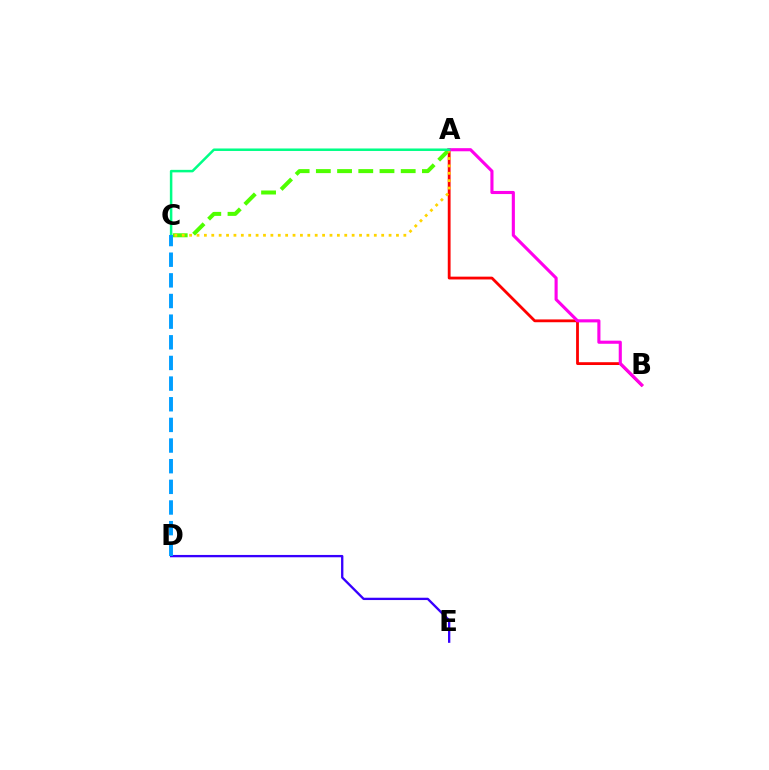{('D', 'E'): [{'color': '#3700ff', 'line_style': 'solid', 'thickness': 1.68}], ('A', 'B'): [{'color': '#ff0000', 'line_style': 'solid', 'thickness': 2.02}, {'color': '#ff00ed', 'line_style': 'solid', 'thickness': 2.24}], ('A', 'C'): [{'color': '#4fff00', 'line_style': 'dashed', 'thickness': 2.88}, {'color': '#ffd500', 'line_style': 'dotted', 'thickness': 2.01}, {'color': '#00ff86', 'line_style': 'solid', 'thickness': 1.8}], ('C', 'D'): [{'color': '#009eff', 'line_style': 'dashed', 'thickness': 2.81}]}